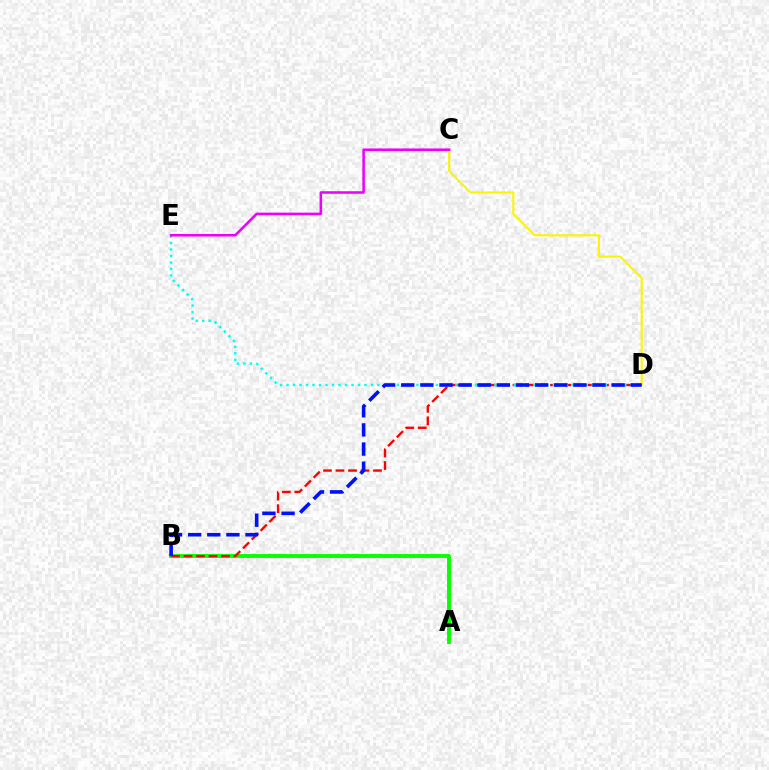{('A', 'B'): [{'color': '#08ff00', 'line_style': 'solid', 'thickness': 2.81}], ('C', 'D'): [{'color': '#fcf500', 'line_style': 'solid', 'thickness': 1.53}], ('B', 'D'): [{'color': '#ff0000', 'line_style': 'dashed', 'thickness': 1.7}, {'color': '#0010ff', 'line_style': 'dashed', 'thickness': 2.6}], ('D', 'E'): [{'color': '#00fff6', 'line_style': 'dotted', 'thickness': 1.76}], ('C', 'E'): [{'color': '#ee00ff', 'line_style': 'solid', 'thickness': 1.84}]}